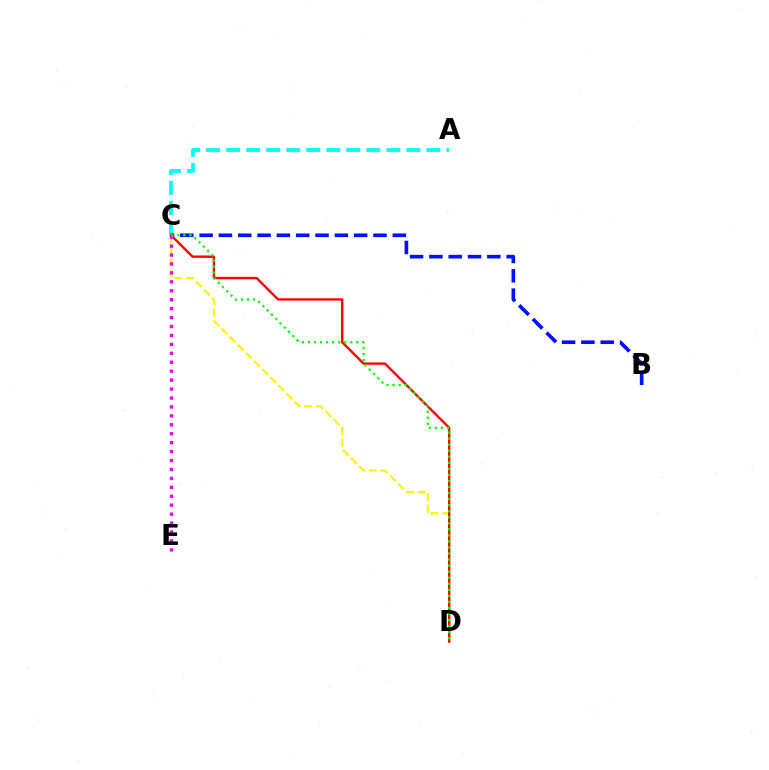{('C', 'D'): [{'color': '#fcf500', 'line_style': 'dashed', 'thickness': 1.56}, {'color': '#ff0000', 'line_style': 'solid', 'thickness': 1.7}, {'color': '#08ff00', 'line_style': 'dotted', 'thickness': 1.64}], ('A', 'C'): [{'color': '#00fff6', 'line_style': 'dashed', 'thickness': 2.72}], ('B', 'C'): [{'color': '#0010ff', 'line_style': 'dashed', 'thickness': 2.62}], ('C', 'E'): [{'color': '#ee00ff', 'line_style': 'dotted', 'thickness': 2.43}]}